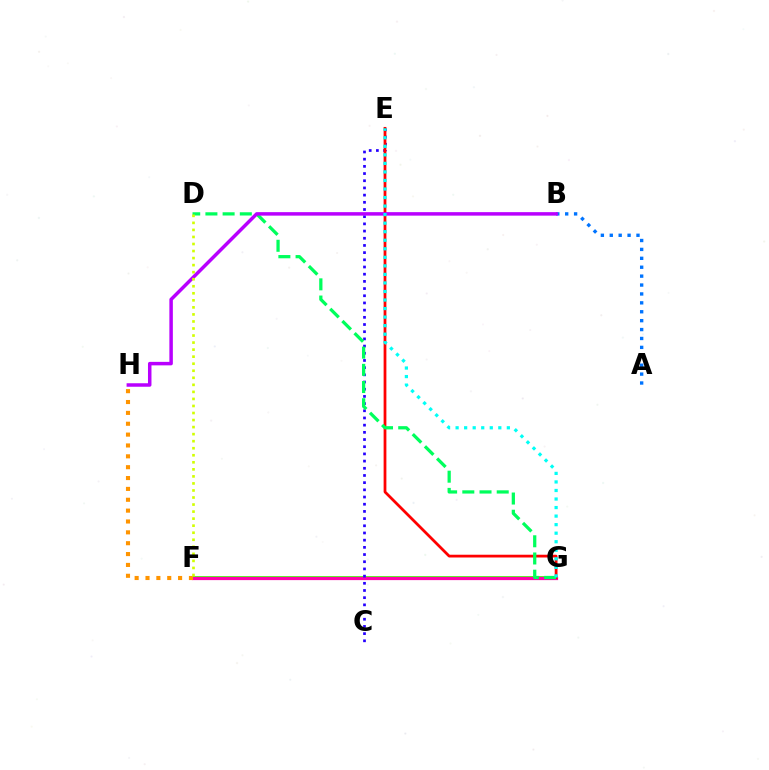{('F', 'G'): [{'color': '#3dff00', 'line_style': 'solid', 'thickness': 2.69}, {'color': '#ff00ac', 'line_style': 'solid', 'thickness': 2.32}], ('F', 'H'): [{'color': '#ff9400', 'line_style': 'dotted', 'thickness': 2.95}], ('A', 'B'): [{'color': '#0074ff', 'line_style': 'dotted', 'thickness': 2.42}], ('C', 'E'): [{'color': '#2500ff', 'line_style': 'dotted', 'thickness': 1.95}], ('E', 'G'): [{'color': '#ff0000', 'line_style': 'solid', 'thickness': 1.99}, {'color': '#00fff6', 'line_style': 'dotted', 'thickness': 2.32}], ('D', 'G'): [{'color': '#00ff5c', 'line_style': 'dashed', 'thickness': 2.34}], ('B', 'H'): [{'color': '#b900ff', 'line_style': 'solid', 'thickness': 2.51}], ('D', 'F'): [{'color': '#d1ff00', 'line_style': 'dotted', 'thickness': 1.91}]}